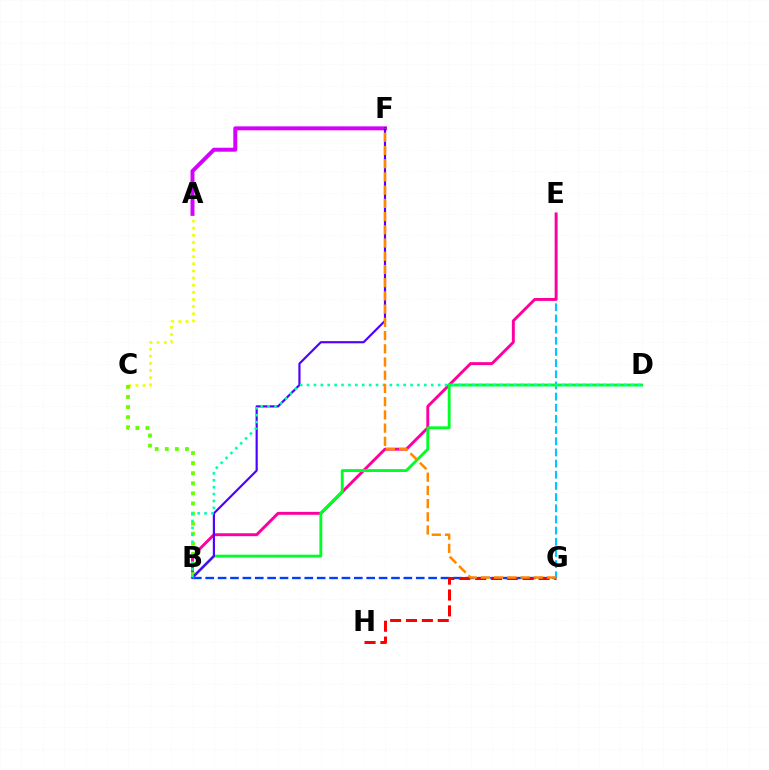{('E', 'G'): [{'color': '#00c7ff', 'line_style': 'dashed', 'thickness': 1.52}], ('A', 'C'): [{'color': '#eeff00', 'line_style': 'dotted', 'thickness': 1.94}], ('B', 'E'): [{'color': '#ff00a0', 'line_style': 'solid', 'thickness': 2.11}], ('A', 'F'): [{'color': '#d600ff', 'line_style': 'solid', 'thickness': 2.85}], ('B', 'C'): [{'color': '#66ff00', 'line_style': 'dotted', 'thickness': 2.74}], ('B', 'G'): [{'color': '#003fff', 'line_style': 'dashed', 'thickness': 1.68}], ('B', 'D'): [{'color': '#00ff27', 'line_style': 'solid', 'thickness': 2.07}, {'color': '#00ffaf', 'line_style': 'dotted', 'thickness': 1.87}], ('B', 'F'): [{'color': '#4f00ff', 'line_style': 'solid', 'thickness': 1.56}], ('G', 'H'): [{'color': '#ff0000', 'line_style': 'dashed', 'thickness': 2.16}], ('F', 'G'): [{'color': '#ff8800', 'line_style': 'dashed', 'thickness': 1.8}]}